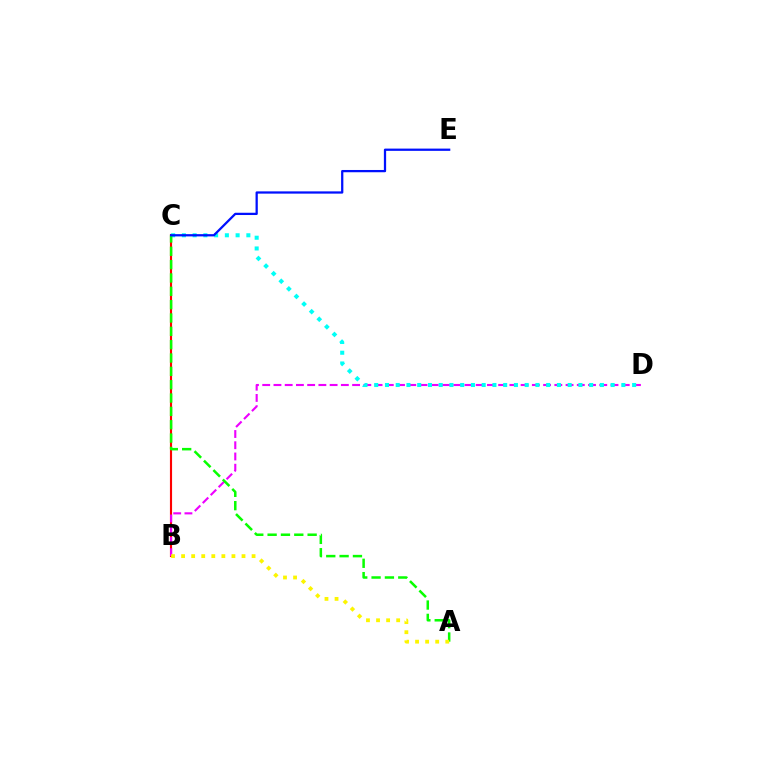{('B', 'C'): [{'color': '#ff0000', 'line_style': 'solid', 'thickness': 1.54}], ('B', 'D'): [{'color': '#ee00ff', 'line_style': 'dashed', 'thickness': 1.53}], ('C', 'D'): [{'color': '#00fff6', 'line_style': 'dotted', 'thickness': 2.92}], ('A', 'C'): [{'color': '#08ff00', 'line_style': 'dashed', 'thickness': 1.81}], ('C', 'E'): [{'color': '#0010ff', 'line_style': 'solid', 'thickness': 1.63}], ('A', 'B'): [{'color': '#fcf500', 'line_style': 'dotted', 'thickness': 2.74}]}